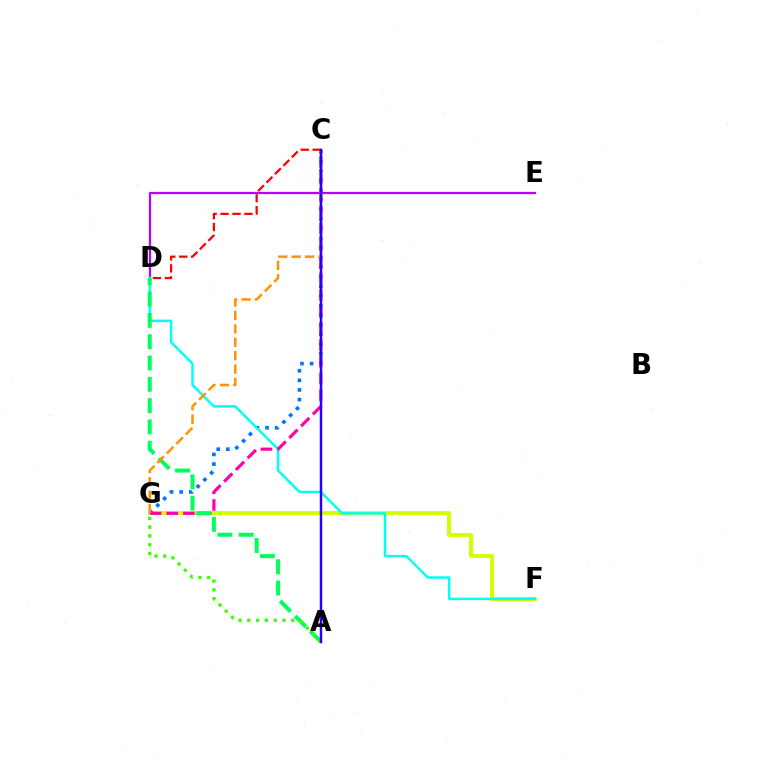{('F', 'G'): [{'color': '#d1ff00', 'line_style': 'solid', 'thickness': 2.82}], ('D', 'E'): [{'color': '#b900ff', 'line_style': 'solid', 'thickness': 1.62}], ('C', 'D'): [{'color': '#ff0000', 'line_style': 'dashed', 'thickness': 1.62}], ('C', 'G'): [{'color': '#0074ff', 'line_style': 'dotted', 'thickness': 2.61}, {'color': '#ff00ac', 'line_style': 'dashed', 'thickness': 2.26}, {'color': '#ff9400', 'line_style': 'dashed', 'thickness': 1.82}], ('D', 'F'): [{'color': '#00fff6', 'line_style': 'solid', 'thickness': 1.78}], ('A', 'D'): [{'color': '#00ff5c', 'line_style': 'dashed', 'thickness': 2.89}], ('A', 'G'): [{'color': '#3dff00', 'line_style': 'dotted', 'thickness': 2.39}], ('A', 'C'): [{'color': '#2500ff', 'line_style': 'solid', 'thickness': 1.78}]}